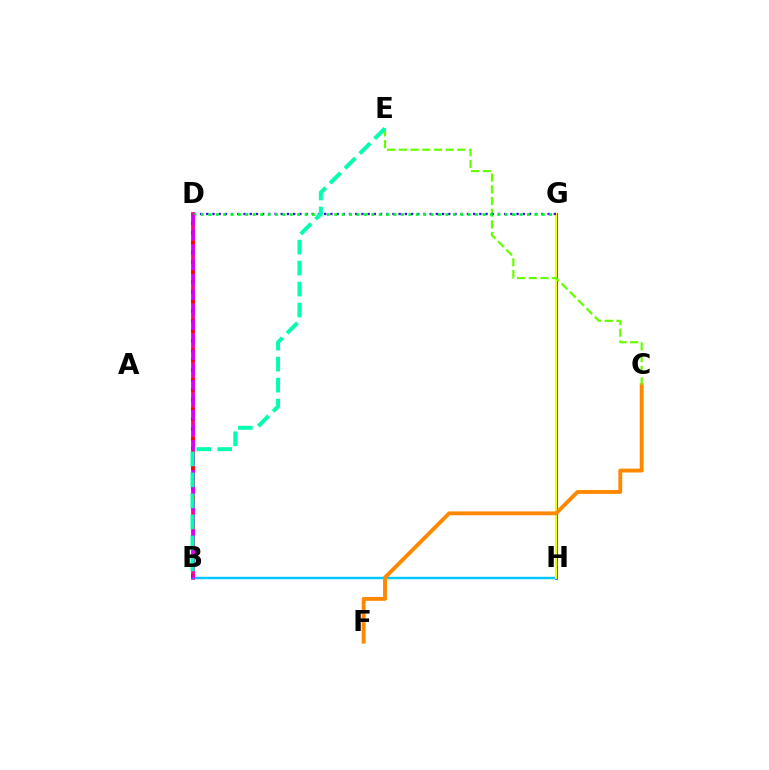{('B', 'D'): [{'color': '#ff00a0', 'line_style': 'solid', 'thickness': 2.73}, {'color': '#ff0000', 'line_style': 'dotted', 'thickness': 2.67}, {'color': '#d600ff', 'line_style': 'dashed', 'thickness': 2.04}], ('G', 'H'): [{'color': '#003fff', 'line_style': 'solid', 'thickness': 2.02}, {'color': '#eeff00', 'line_style': 'solid', 'thickness': 1.62}], ('B', 'H'): [{'color': '#00c7ff', 'line_style': 'solid', 'thickness': 1.75}], ('C', 'F'): [{'color': '#ff8800', 'line_style': 'solid', 'thickness': 2.78}], ('C', 'E'): [{'color': '#66ff00', 'line_style': 'dashed', 'thickness': 1.59}], ('D', 'G'): [{'color': '#4f00ff', 'line_style': 'dotted', 'thickness': 1.69}, {'color': '#00ff27', 'line_style': 'dotted', 'thickness': 2.01}], ('B', 'E'): [{'color': '#00ffaf', 'line_style': 'dashed', 'thickness': 2.85}]}